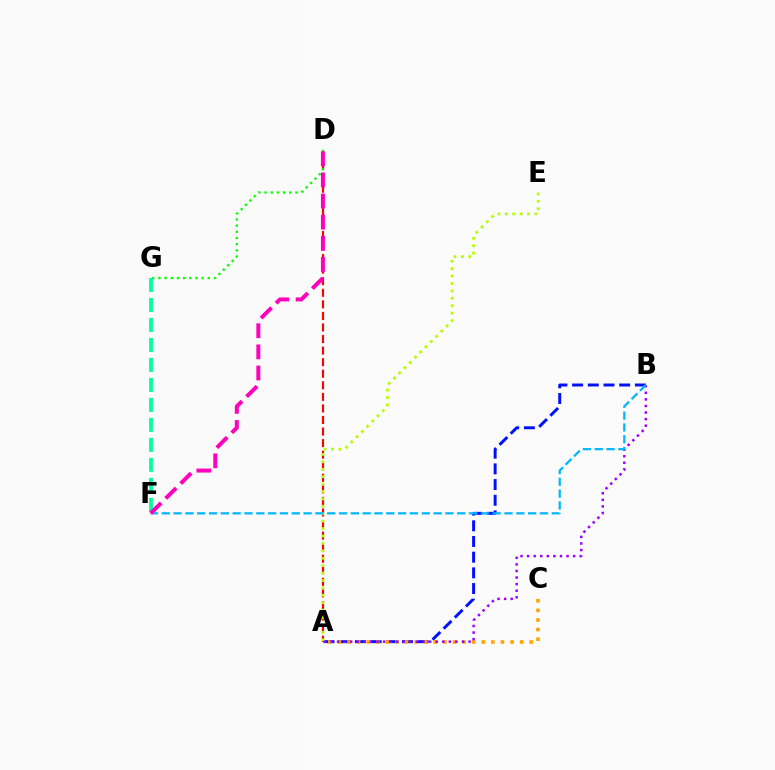{('A', 'D'): [{'color': '#ff0000', 'line_style': 'dashed', 'thickness': 1.57}], ('A', 'B'): [{'color': '#0010ff', 'line_style': 'dashed', 'thickness': 2.13}, {'color': '#9b00ff', 'line_style': 'dotted', 'thickness': 1.79}], ('A', 'C'): [{'color': '#ffa500', 'line_style': 'dotted', 'thickness': 2.61}], ('D', 'G'): [{'color': '#08ff00', 'line_style': 'dotted', 'thickness': 1.68}], ('A', 'E'): [{'color': '#b3ff00', 'line_style': 'dotted', 'thickness': 2.01}], ('F', 'G'): [{'color': '#00ff9d', 'line_style': 'dashed', 'thickness': 2.72}], ('B', 'F'): [{'color': '#00b5ff', 'line_style': 'dashed', 'thickness': 1.61}], ('D', 'F'): [{'color': '#ff00bd', 'line_style': 'dashed', 'thickness': 2.87}]}